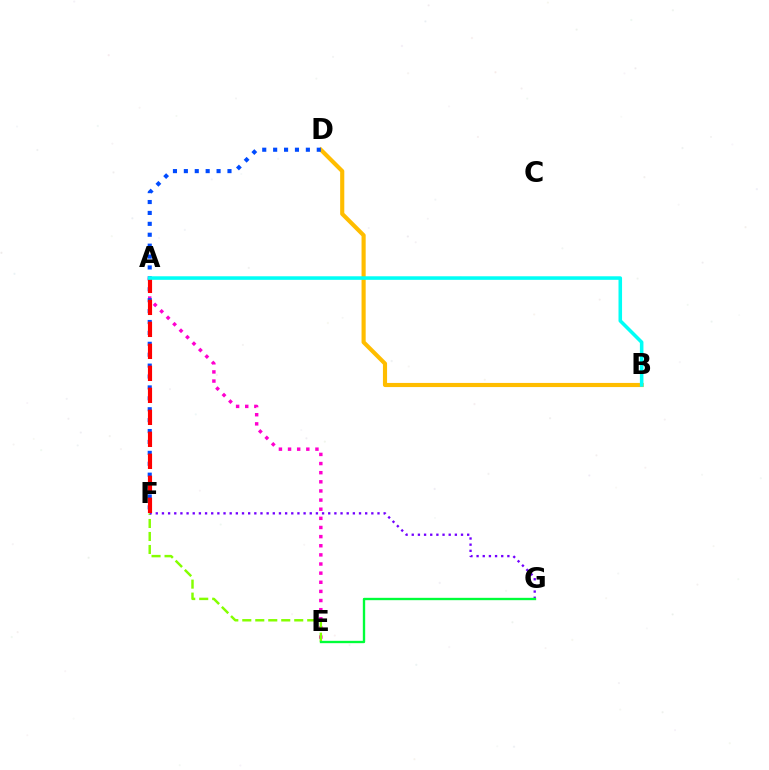{('B', 'D'): [{'color': '#ffbd00', 'line_style': 'solid', 'thickness': 2.98}], ('A', 'E'): [{'color': '#ff00cf', 'line_style': 'dotted', 'thickness': 2.48}], ('E', 'F'): [{'color': '#84ff00', 'line_style': 'dashed', 'thickness': 1.76}], ('D', 'F'): [{'color': '#004bff', 'line_style': 'dotted', 'thickness': 2.96}], ('F', 'G'): [{'color': '#7200ff', 'line_style': 'dotted', 'thickness': 1.67}], ('E', 'G'): [{'color': '#00ff39', 'line_style': 'solid', 'thickness': 1.69}], ('A', 'F'): [{'color': '#ff0000', 'line_style': 'dashed', 'thickness': 2.99}], ('A', 'B'): [{'color': '#00fff6', 'line_style': 'solid', 'thickness': 2.56}]}